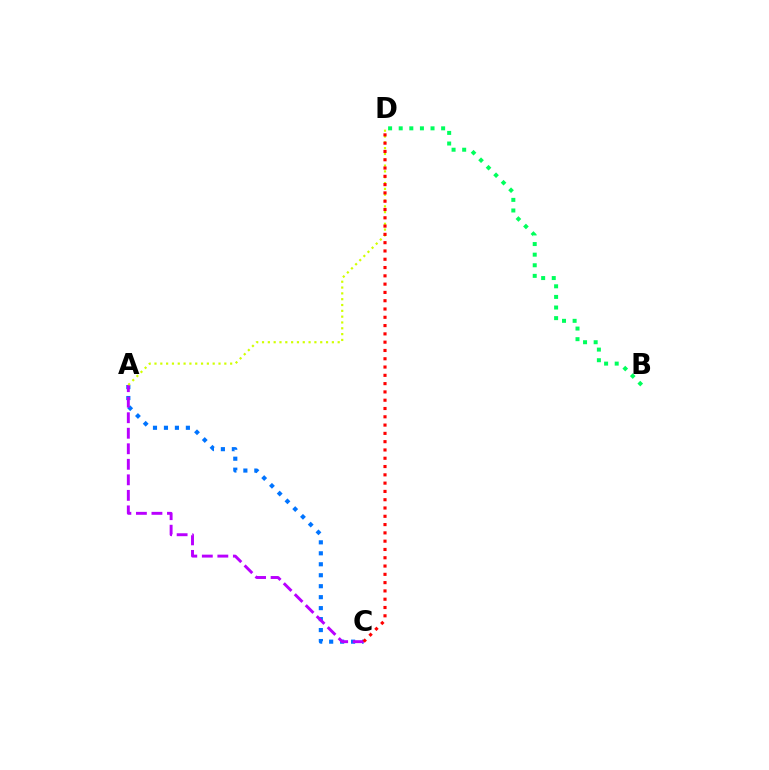{('B', 'D'): [{'color': '#00ff5c', 'line_style': 'dotted', 'thickness': 2.88}], ('A', 'C'): [{'color': '#0074ff', 'line_style': 'dotted', 'thickness': 2.98}, {'color': '#b900ff', 'line_style': 'dashed', 'thickness': 2.11}], ('A', 'D'): [{'color': '#d1ff00', 'line_style': 'dotted', 'thickness': 1.58}], ('C', 'D'): [{'color': '#ff0000', 'line_style': 'dotted', 'thickness': 2.25}]}